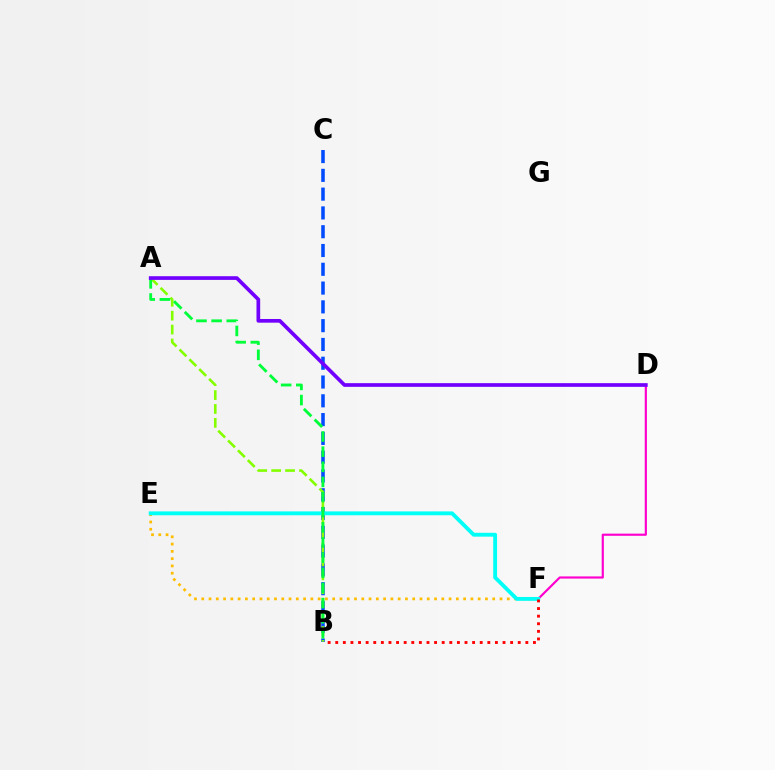{('E', 'F'): [{'color': '#ffbd00', 'line_style': 'dotted', 'thickness': 1.98}, {'color': '#00fff6', 'line_style': 'solid', 'thickness': 2.78}], ('B', 'C'): [{'color': '#004bff', 'line_style': 'dashed', 'thickness': 2.55}], ('D', 'F'): [{'color': '#ff00cf', 'line_style': 'solid', 'thickness': 1.57}], ('B', 'F'): [{'color': '#ff0000', 'line_style': 'dotted', 'thickness': 2.07}], ('A', 'B'): [{'color': '#84ff00', 'line_style': 'dashed', 'thickness': 1.89}, {'color': '#00ff39', 'line_style': 'dashed', 'thickness': 2.06}], ('A', 'D'): [{'color': '#7200ff', 'line_style': 'solid', 'thickness': 2.65}]}